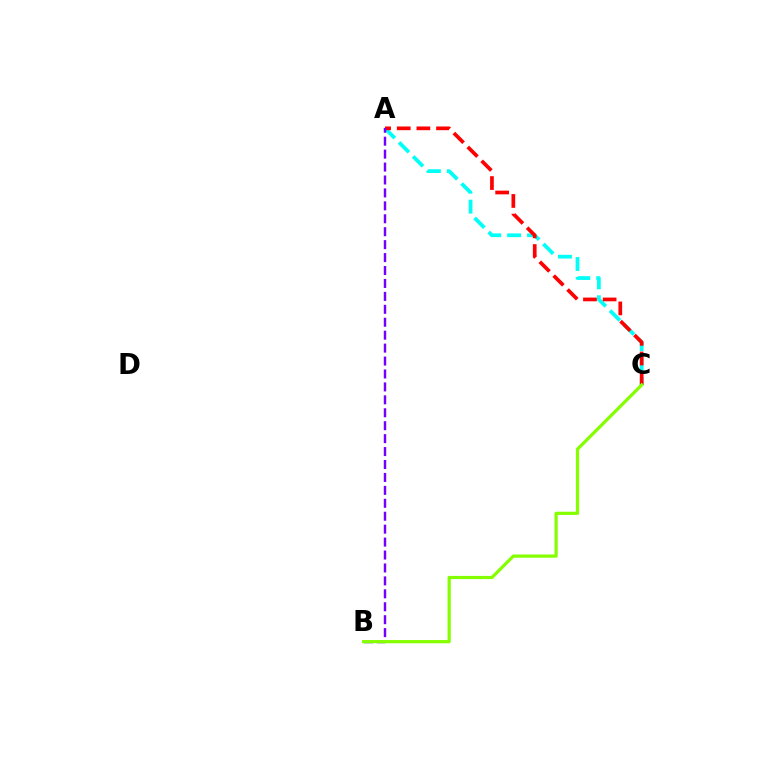{('A', 'C'): [{'color': '#00fff6', 'line_style': 'dashed', 'thickness': 2.7}, {'color': '#ff0000', 'line_style': 'dashed', 'thickness': 2.67}], ('A', 'B'): [{'color': '#7200ff', 'line_style': 'dashed', 'thickness': 1.76}], ('B', 'C'): [{'color': '#84ff00', 'line_style': 'solid', 'thickness': 2.31}]}